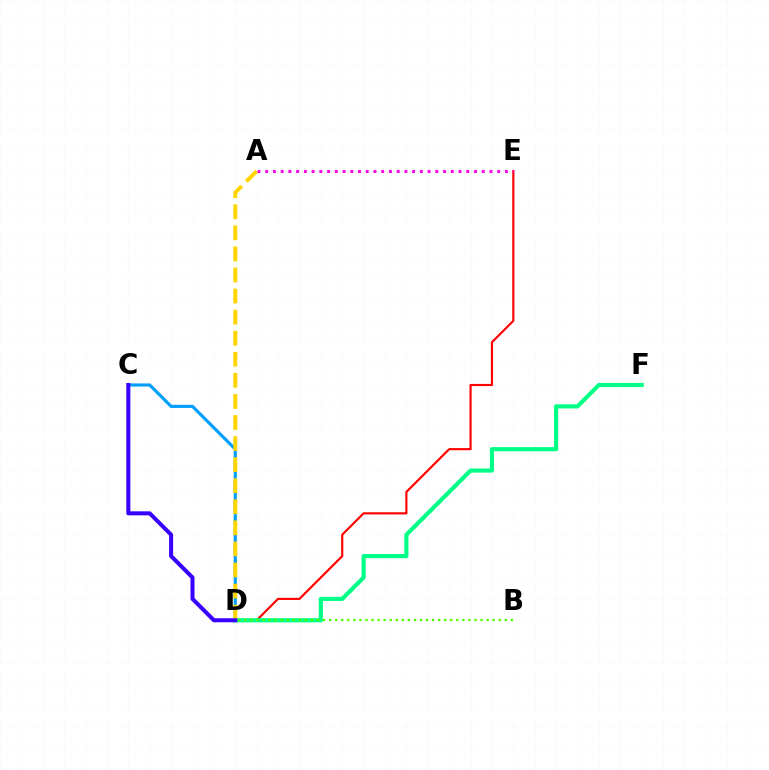{('D', 'E'): [{'color': '#ff0000', 'line_style': 'solid', 'thickness': 1.55}], ('D', 'F'): [{'color': '#00ff86', 'line_style': 'solid', 'thickness': 2.99}], ('B', 'D'): [{'color': '#4fff00', 'line_style': 'dotted', 'thickness': 1.65}], ('C', 'D'): [{'color': '#009eff', 'line_style': 'solid', 'thickness': 2.25}, {'color': '#3700ff', 'line_style': 'solid', 'thickness': 2.89}], ('A', 'D'): [{'color': '#ffd500', 'line_style': 'dashed', 'thickness': 2.86}], ('A', 'E'): [{'color': '#ff00ed', 'line_style': 'dotted', 'thickness': 2.1}]}